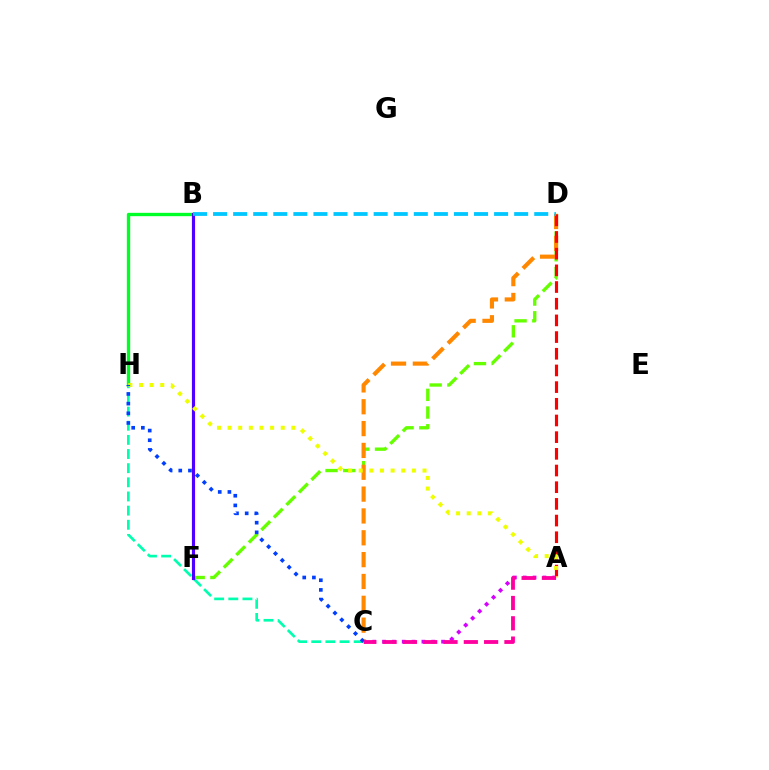{('A', 'C'): [{'color': '#d600ff', 'line_style': 'dotted', 'thickness': 2.67}, {'color': '#ff00a0', 'line_style': 'dashed', 'thickness': 2.76}], ('D', 'F'): [{'color': '#66ff00', 'line_style': 'dashed', 'thickness': 2.41}], ('C', 'D'): [{'color': '#ff8800', 'line_style': 'dashed', 'thickness': 2.97}], ('B', 'H'): [{'color': '#00ff27', 'line_style': 'solid', 'thickness': 2.41}], ('A', 'D'): [{'color': '#ff0000', 'line_style': 'dashed', 'thickness': 2.27}], ('C', 'H'): [{'color': '#00ffaf', 'line_style': 'dashed', 'thickness': 1.92}, {'color': '#003fff', 'line_style': 'dotted', 'thickness': 2.63}], ('B', 'F'): [{'color': '#4f00ff', 'line_style': 'solid', 'thickness': 2.28}], ('B', 'D'): [{'color': '#00c7ff', 'line_style': 'dashed', 'thickness': 2.73}], ('A', 'H'): [{'color': '#eeff00', 'line_style': 'dotted', 'thickness': 2.89}]}